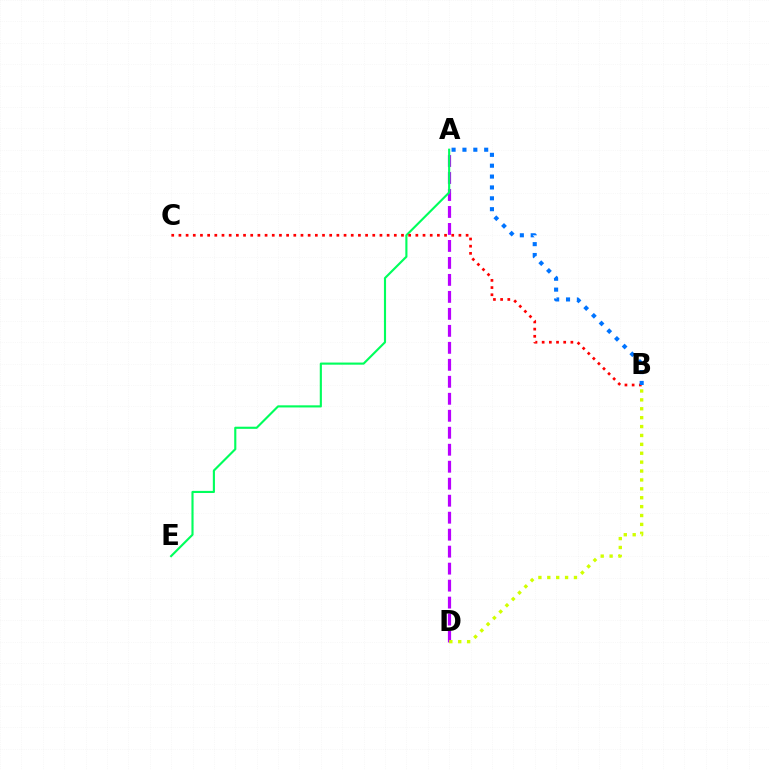{('A', 'D'): [{'color': '#b900ff', 'line_style': 'dashed', 'thickness': 2.31}], ('B', 'D'): [{'color': '#d1ff00', 'line_style': 'dotted', 'thickness': 2.42}], ('A', 'E'): [{'color': '#00ff5c', 'line_style': 'solid', 'thickness': 1.54}], ('B', 'C'): [{'color': '#ff0000', 'line_style': 'dotted', 'thickness': 1.95}], ('A', 'B'): [{'color': '#0074ff', 'line_style': 'dotted', 'thickness': 2.95}]}